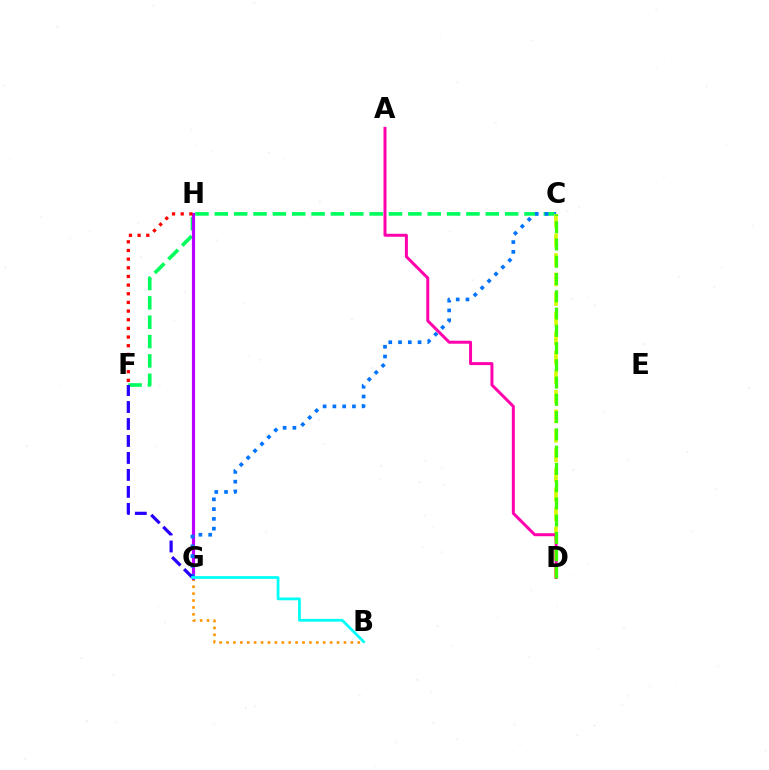{('C', 'F'): [{'color': '#00ff5c', 'line_style': 'dashed', 'thickness': 2.63}], ('B', 'G'): [{'color': '#ff9400', 'line_style': 'dotted', 'thickness': 1.88}, {'color': '#00fff6', 'line_style': 'solid', 'thickness': 1.98}], ('G', 'H'): [{'color': '#b900ff', 'line_style': 'solid', 'thickness': 2.29}], ('C', 'G'): [{'color': '#0074ff', 'line_style': 'dotted', 'thickness': 2.65}], ('F', 'G'): [{'color': '#2500ff', 'line_style': 'dashed', 'thickness': 2.31}], ('C', 'D'): [{'color': '#d1ff00', 'line_style': 'dashed', 'thickness': 2.66}, {'color': '#3dff00', 'line_style': 'dashed', 'thickness': 2.35}], ('F', 'H'): [{'color': '#ff0000', 'line_style': 'dotted', 'thickness': 2.35}], ('A', 'D'): [{'color': '#ff00ac', 'line_style': 'solid', 'thickness': 2.14}]}